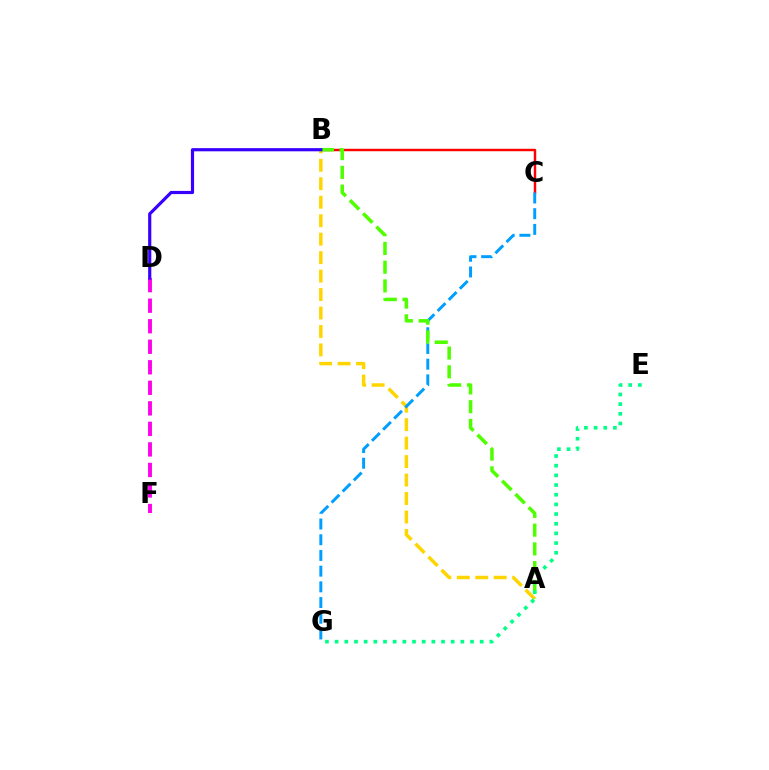{('B', 'C'): [{'color': '#ff0000', 'line_style': 'solid', 'thickness': 1.76}], ('A', 'B'): [{'color': '#ffd500', 'line_style': 'dashed', 'thickness': 2.51}, {'color': '#4fff00', 'line_style': 'dashed', 'thickness': 2.55}], ('C', 'G'): [{'color': '#009eff', 'line_style': 'dashed', 'thickness': 2.13}], ('D', 'F'): [{'color': '#ff00ed', 'line_style': 'dashed', 'thickness': 2.79}], ('B', 'D'): [{'color': '#3700ff', 'line_style': 'solid', 'thickness': 2.28}], ('E', 'G'): [{'color': '#00ff86', 'line_style': 'dotted', 'thickness': 2.63}]}